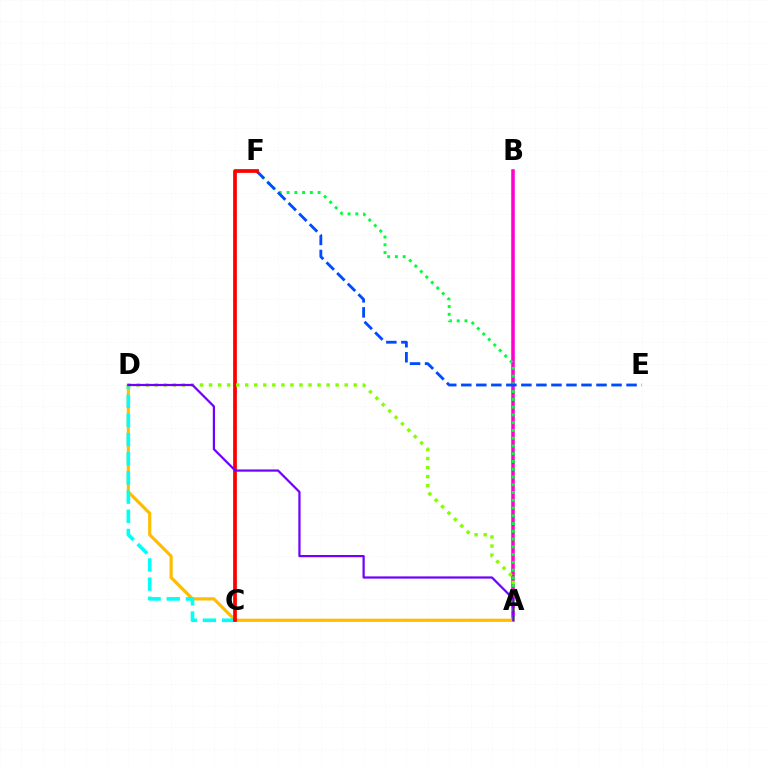{('A', 'B'): [{'color': '#ff00cf', 'line_style': 'solid', 'thickness': 2.56}], ('A', 'D'): [{'color': '#ffbd00', 'line_style': 'solid', 'thickness': 2.29}, {'color': '#84ff00', 'line_style': 'dotted', 'thickness': 2.46}, {'color': '#7200ff', 'line_style': 'solid', 'thickness': 1.6}], ('A', 'F'): [{'color': '#00ff39', 'line_style': 'dotted', 'thickness': 2.11}], ('C', 'D'): [{'color': '#00fff6', 'line_style': 'dashed', 'thickness': 2.6}], ('E', 'F'): [{'color': '#004bff', 'line_style': 'dashed', 'thickness': 2.04}], ('C', 'F'): [{'color': '#ff0000', 'line_style': 'solid', 'thickness': 2.7}]}